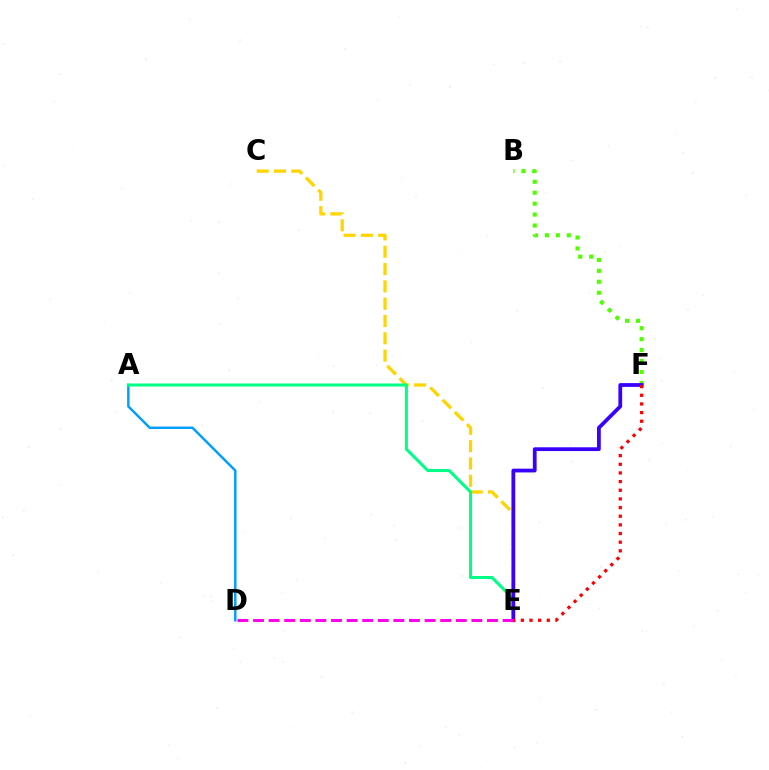{('B', 'F'): [{'color': '#4fff00', 'line_style': 'dotted', 'thickness': 2.97}], ('C', 'E'): [{'color': '#ffd500', 'line_style': 'dashed', 'thickness': 2.35}], ('A', 'D'): [{'color': '#009eff', 'line_style': 'solid', 'thickness': 1.77}], ('A', 'E'): [{'color': '#00ff86', 'line_style': 'solid', 'thickness': 2.19}], ('E', 'F'): [{'color': '#3700ff', 'line_style': 'solid', 'thickness': 2.71}, {'color': '#ff0000', 'line_style': 'dotted', 'thickness': 2.35}], ('D', 'E'): [{'color': '#ff00ed', 'line_style': 'dashed', 'thickness': 2.12}]}